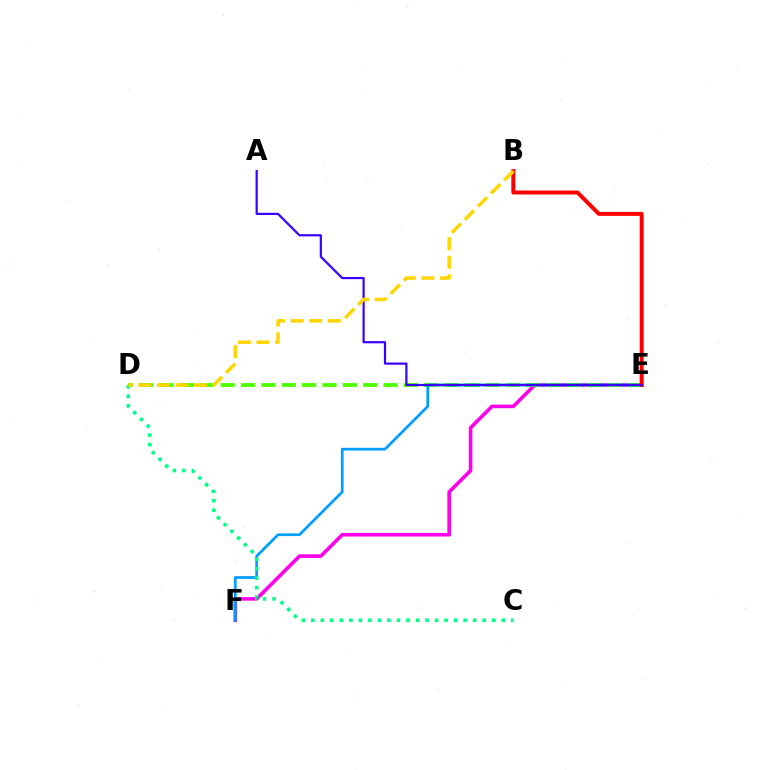{('E', 'F'): [{'color': '#ff00ed', 'line_style': 'solid', 'thickness': 2.6}, {'color': '#009eff', 'line_style': 'solid', 'thickness': 1.96}], ('D', 'E'): [{'color': '#4fff00', 'line_style': 'dashed', 'thickness': 2.77}], ('B', 'E'): [{'color': '#ff0000', 'line_style': 'solid', 'thickness': 2.86}], ('A', 'E'): [{'color': '#3700ff', 'line_style': 'solid', 'thickness': 1.58}], ('C', 'D'): [{'color': '#00ff86', 'line_style': 'dotted', 'thickness': 2.59}], ('B', 'D'): [{'color': '#ffd500', 'line_style': 'dashed', 'thickness': 2.52}]}